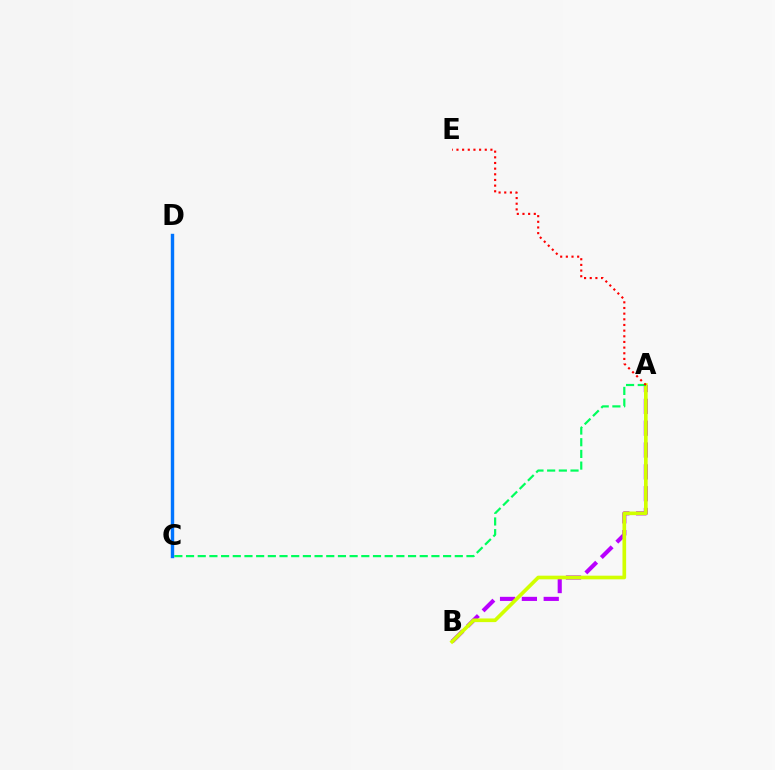{('A', 'B'): [{'color': '#b900ff', 'line_style': 'dashed', 'thickness': 2.97}, {'color': '#d1ff00', 'line_style': 'solid', 'thickness': 2.63}], ('A', 'C'): [{'color': '#00ff5c', 'line_style': 'dashed', 'thickness': 1.59}], ('A', 'E'): [{'color': '#ff0000', 'line_style': 'dotted', 'thickness': 1.54}], ('C', 'D'): [{'color': '#0074ff', 'line_style': 'solid', 'thickness': 2.45}]}